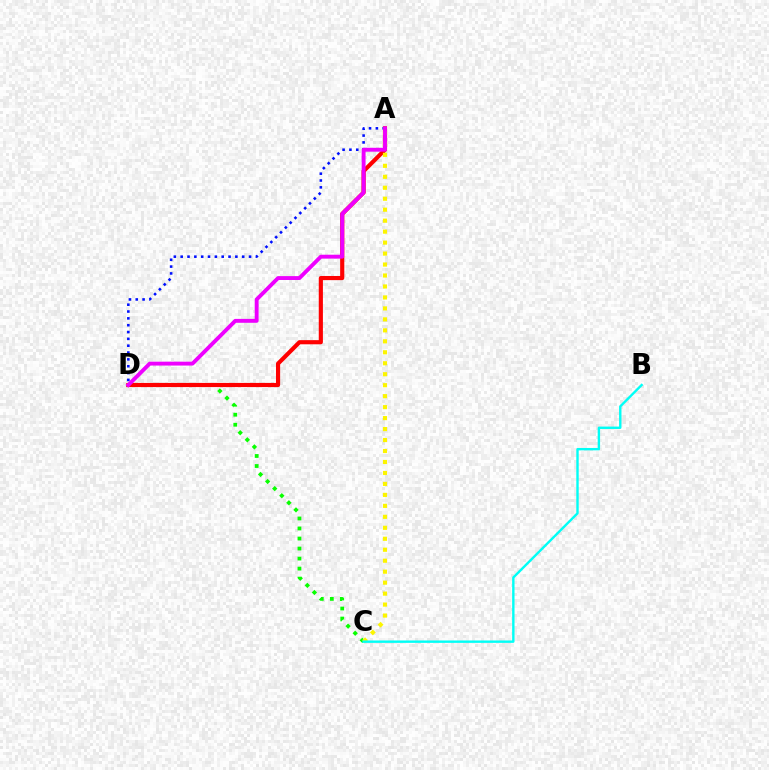{('C', 'D'): [{'color': '#08ff00', 'line_style': 'dotted', 'thickness': 2.72}], ('A', 'D'): [{'color': '#ff0000', 'line_style': 'solid', 'thickness': 2.99}, {'color': '#0010ff', 'line_style': 'dotted', 'thickness': 1.86}, {'color': '#ee00ff', 'line_style': 'solid', 'thickness': 2.8}], ('A', 'C'): [{'color': '#fcf500', 'line_style': 'dotted', 'thickness': 2.98}], ('B', 'C'): [{'color': '#00fff6', 'line_style': 'solid', 'thickness': 1.72}]}